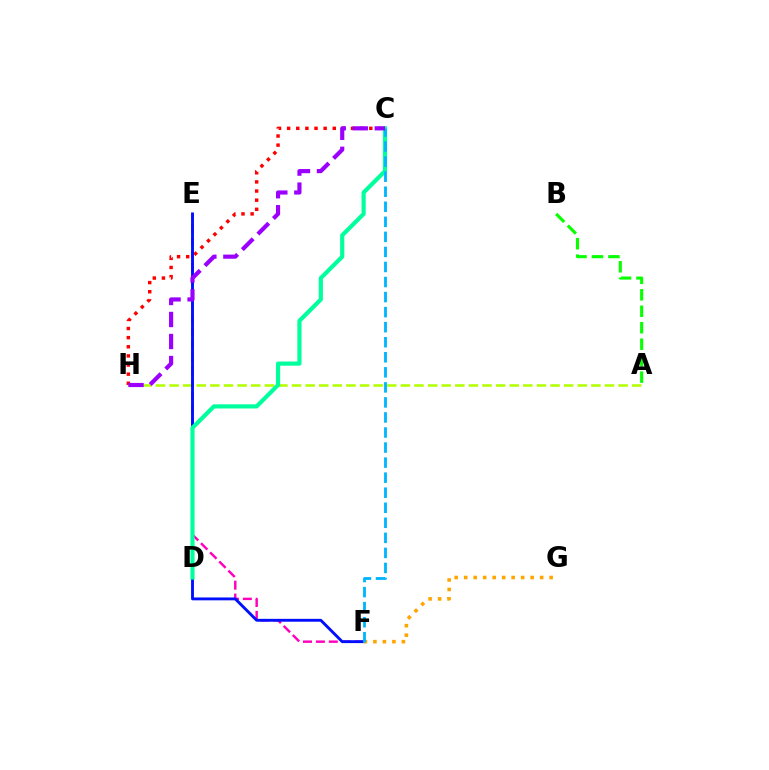{('A', 'H'): [{'color': '#b3ff00', 'line_style': 'dashed', 'thickness': 1.85}], ('E', 'F'): [{'color': '#ff00bd', 'line_style': 'dashed', 'thickness': 1.75}, {'color': '#0010ff', 'line_style': 'solid', 'thickness': 2.07}], ('C', 'H'): [{'color': '#ff0000', 'line_style': 'dotted', 'thickness': 2.48}, {'color': '#9b00ff', 'line_style': 'dashed', 'thickness': 2.99}], ('C', 'D'): [{'color': '#00ff9d', 'line_style': 'solid', 'thickness': 2.99}], ('F', 'G'): [{'color': '#ffa500', 'line_style': 'dotted', 'thickness': 2.58}], ('C', 'F'): [{'color': '#00b5ff', 'line_style': 'dashed', 'thickness': 2.04}], ('A', 'B'): [{'color': '#08ff00', 'line_style': 'dashed', 'thickness': 2.24}]}